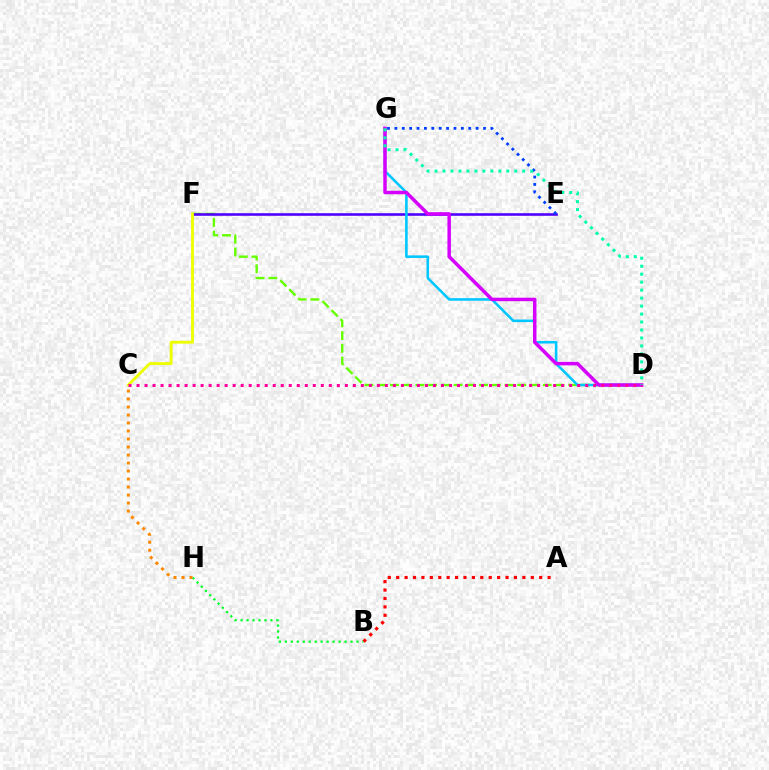{('B', 'H'): [{'color': '#00ff27', 'line_style': 'dotted', 'thickness': 1.62}], ('D', 'F'): [{'color': '#66ff00', 'line_style': 'dashed', 'thickness': 1.73}], ('E', 'F'): [{'color': '#4f00ff', 'line_style': 'solid', 'thickness': 1.86}], ('E', 'G'): [{'color': '#003fff', 'line_style': 'dotted', 'thickness': 2.01}], ('C', 'H'): [{'color': '#ff8800', 'line_style': 'dotted', 'thickness': 2.17}], ('D', 'G'): [{'color': '#00c7ff', 'line_style': 'solid', 'thickness': 1.86}, {'color': '#d600ff', 'line_style': 'solid', 'thickness': 2.51}, {'color': '#00ffaf', 'line_style': 'dotted', 'thickness': 2.17}], ('C', 'F'): [{'color': '#eeff00', 'line_style': 'solid', 'thickness': 2.05}], ('A', 'B'): [{'color': '#ff0000', 'line_style': 'dotted', 'thickness': 2.29}], ('C', 'D'): [{'color': '#ff00a0', 'line_style': 'dotted', 'thickness': 2.18}]}